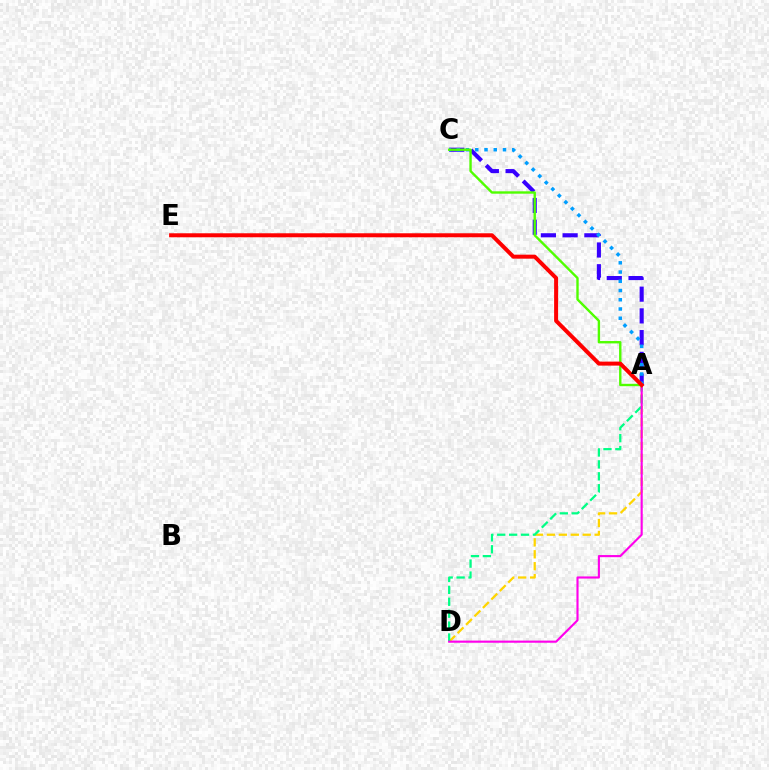{('A', 'C'): [{'color': '#3700ff', 'line_style': 'dashed', 'thickness': 2.95}, {'color': '#009eff', 'line_style': 'dotted', 'thickness': 2.51}, {'color': '#4fff00', 'line_style': 'solid', 'thickness': 1.71}], ('A', 'D'): [{'color': '#ffd500', 'line_style': 'dashed', 'thickness': 1.62}, {'color': '#00ff86', 'line_style': 'dashed', 'thickness': 1.62}, {'color': '#ff00ed', 'line_style': 'solid', 'thickness': 1.54}], ('A', 'E'): [{'color': '#ff0000', 'line_style': 'solid', 'thickness': 2.88}]}